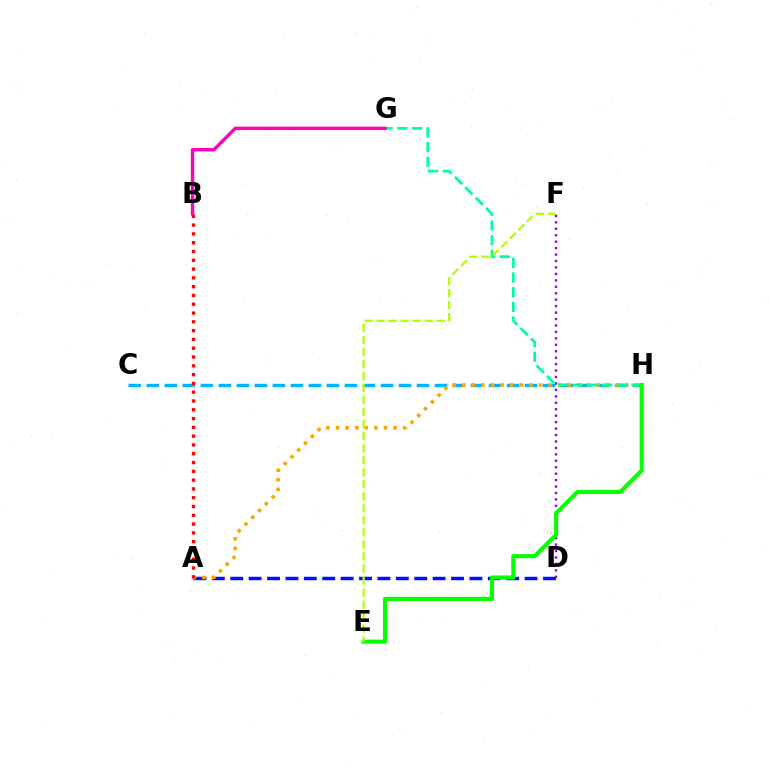{('C', 'H'): [{'color': '#00b5ff', 'line_style': 'dashed', 'thickness': 2.45}], ('D', 'F'): [{'color': '#9b00ff', 'line_style': 'dotted', 'thickness': 1.75}], ('A', 'D'): [{'color': '#0010ff', 'line_style': 'dashed', 'thickness': 2.5}], ('A', 'H'): [{'color': '#ffa500', 'line_style': 'dotted', 'thickness': 2.61}], ('G', 'H'): [{'color': '#00ff9d', 'line_style': 'dashed', 'thickness': 2.0}], ('E', 'H'): [{'color': '#08ff00', 'line_style': 'solid', 'thickness': 2.97}], ('E', 'F'): [{'color': '#b3ff00', 'line_style': 'dashed', 'thickness': 1.63}], ('A', 'B'): [{'color': '#ff0000', 'line_style': 'dotted', 'thickness': 2.39}], ('B', 'G'): [{'color': '#ff00bd', 'line_style': 'solid', 'thickness': 2.45}]}